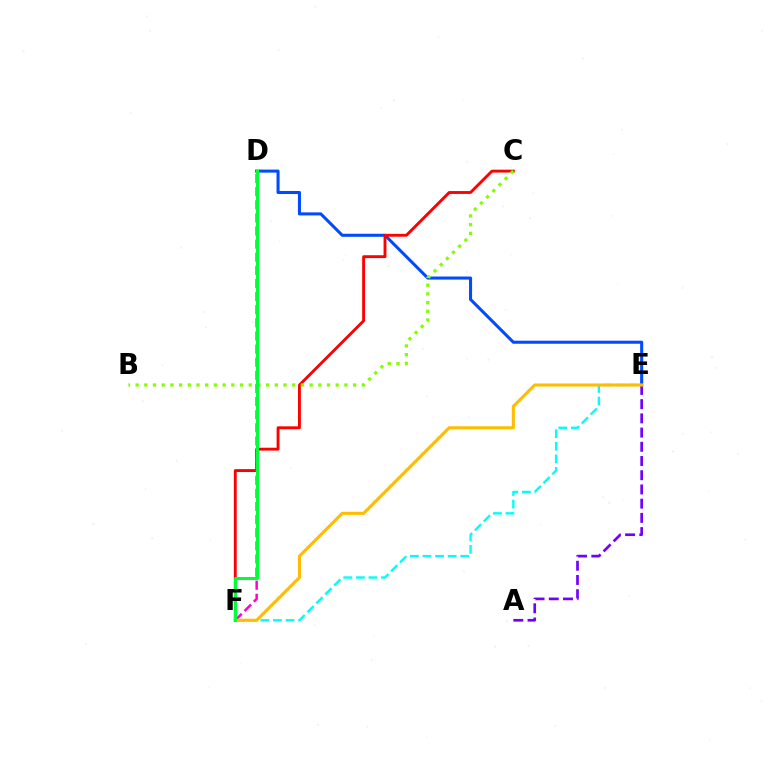{('D', 'E'): [{'color': '#004bff', 'line_style': 'solid', 'thickness': 2.2}], ('C', 'F'): [{'color': '#ff0000', 'line_style': 'solid', 'thickness': 2.07}], ('A', 'E'): [{'color': '#7200ff', 'line_style': 'dashed', 'thickness': 1.93}], ('E', 'F'): [{'color': '#00fff6', 'line_style': 'dashed', 'thickness': 1.71}, {'color': '#ffbd00', 'line_style': 'solid', 'thickness': 2.23}], ('D', 'F'): [{'color': '#ff00cf', 'line_style': 'dashed', 'thickness': 1.78}, {'color': '#00ff39', 'line_style': 'solid', 'thickness': 2.18}], ('B', 'C'): [{'color': '#84ff00', 'line_style': 'dotted', 'thickness': 2.36}]}